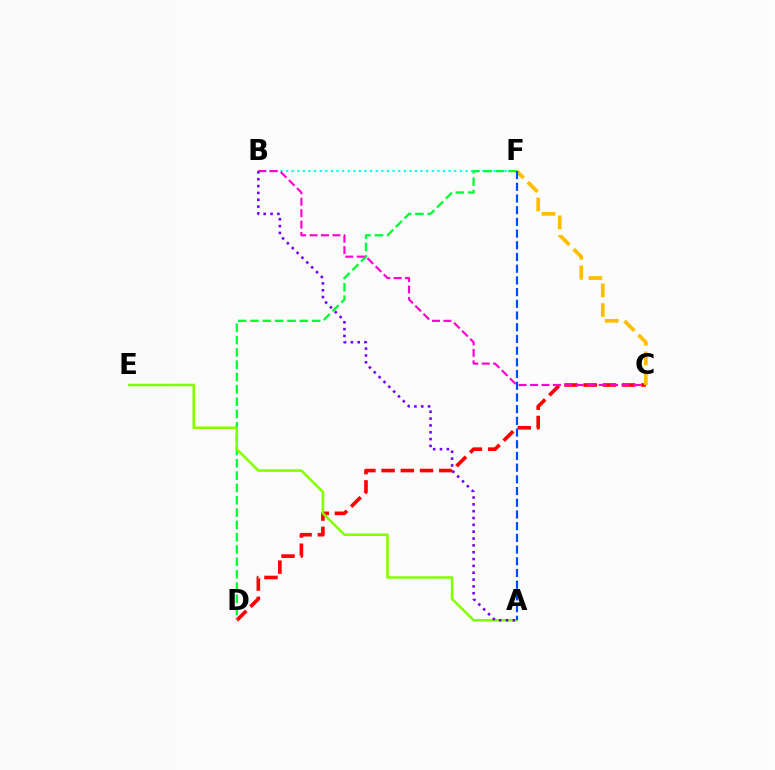{('C', 'D'): [{'color': '#ff0000', 'line_style': 'dashed', 'thickness': 2.61}], ('B', 'F'): [{'color': '#00fff6', 'line_style': 'dotted', 'thickness': 1.52}], ('D', 'F'): [{'color': '#00ff39', 'line_style': 'dashed', 'thickness': 1.67}], ('B', 'C'): [{'color': '#ff00cf', 'line_style': 'dashed', 'thickness': 1.55}], ('C', 'F'): [{'color': '#ffbd00', 'line_style': 'dashed', 'thickness': 2.68}], ('A', 'E'): [{'color': '#84ff00', 'line_style': 'solid', 'thickness': 1.84}], ('A', 'B'): [{'color': '#7200ff', 'line_style': 'dotted', 'thickness': 1.86}], ('A', 'F'): [{'color': '#004bff', 'line_style': 'dashed', 'thickness': 1.59}]}